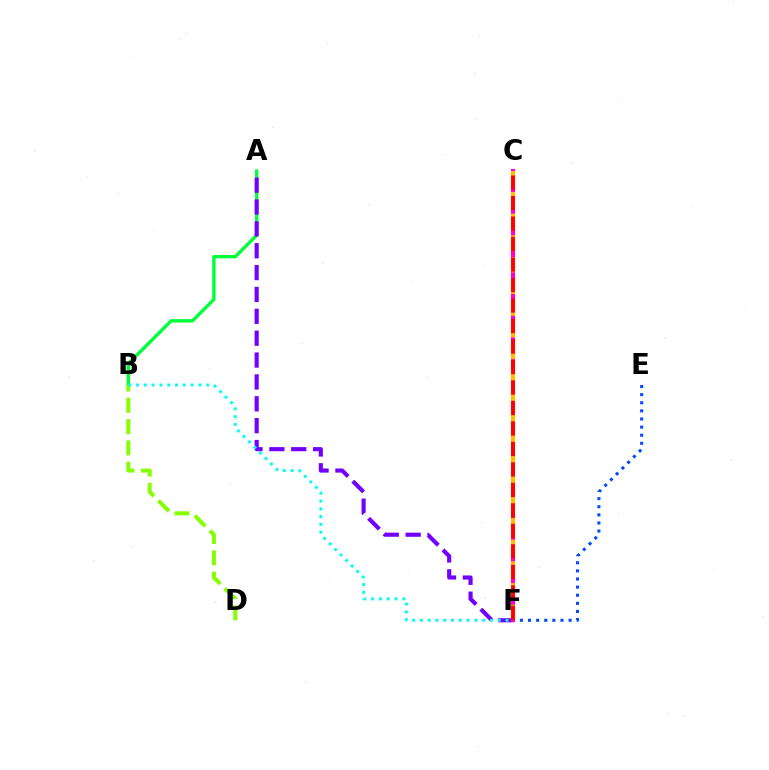{('A', 'B'): [{'color': '#00ff39', 'line_style': 'solid', 'thickness': 2.42}], ('A', 'F'): [{'color': '#7200ff', 'line_style': 'dashed', 'thickness': 2.97}], ('E', 'F'): [{'color': '#004bff', 'line_style': 'dotted', 'thickness': 2.2}], ('C', 'F'): [{'color': '#ff00cf', 'line_style': 'solid', 'thickness': 2.93}, {'color': '#ffbd00', 'line_style': 'dashed', 'thickness': 2.95}, {'color': '#ff0000', 'line_style': 'dashed', 'thickness': 2.78}], ('B', 'D'): [{'color': '#84ff00', 'line_style': 'dashed', 'thickness': 2.89}], ('B', 'F'): [{'color': '#00fff6', 'line_style': 'dotted', 'thickness': 2.12}]}